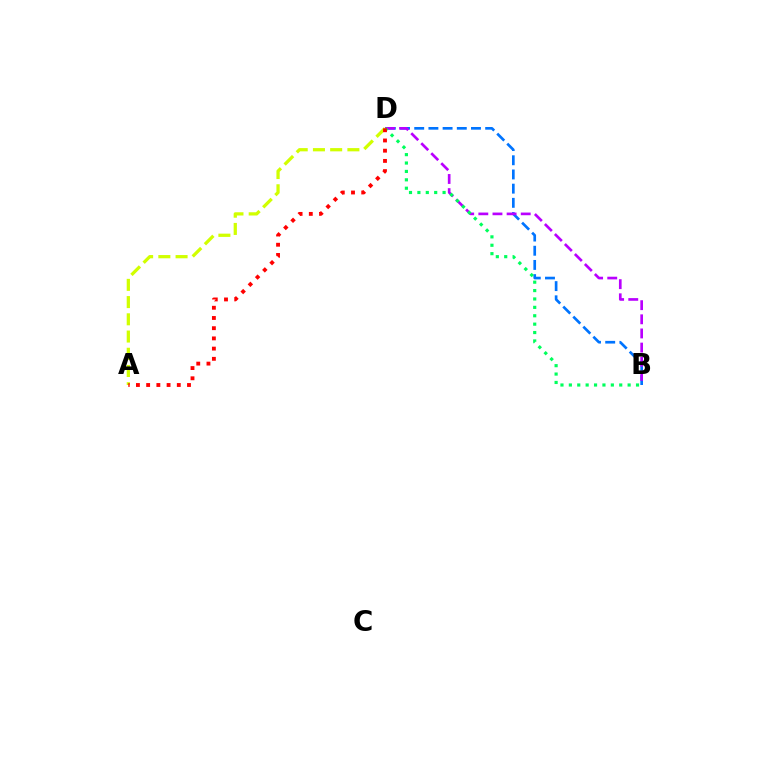{('B', 'D'): [{'color': '#0074ff', 'line_style': 'dashed', 'thickness': 1.93}, {'color': '#b900ff', 'line_style': 'dashed', 'thickness': 1.92}, {'color': '#00ff5c', 'line_style': 'dotted', 'thickness': 2.28}], ('A', 'D'): [{'color': '#d1ff00', 'line_style': 'dashed', 'thickness': 2.34}, {'color': '#ff0000', 'line_style': 'dotted', 'thickness': 2.77}]}